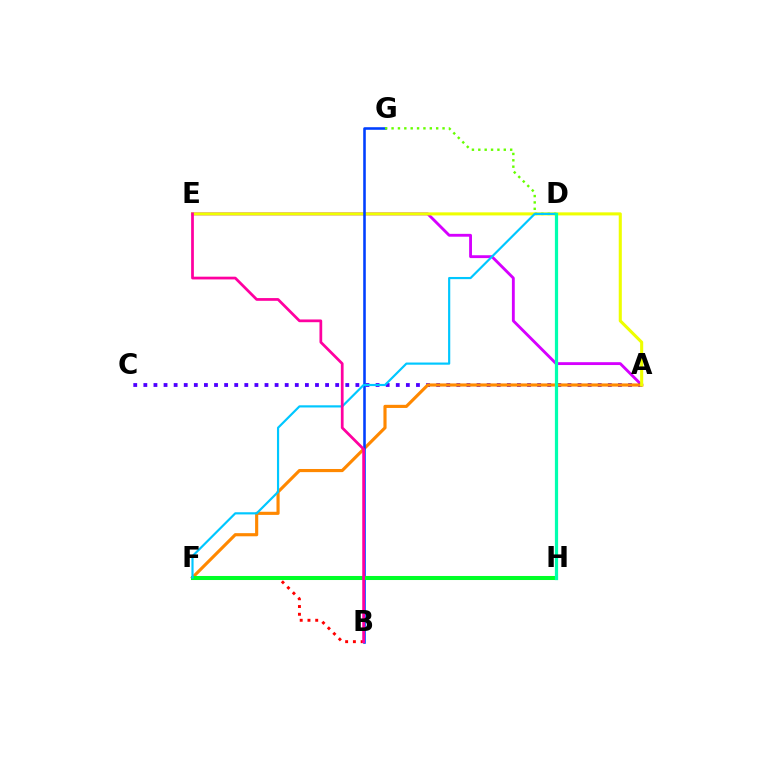{('A', 'E'): [{'color': '#d600ff', 'line_style': 'solid', 'thickness': 2.05}, {'color': '#eeff00', 'line_style': 'solid', 'thickness': 2.22}], ('A', 'C'): [{'color': '#4f00ff', 'line_style': 'dotted', 'thickness': 2.74}], ('A', 'F'): [{'color': '#ff8800', 'line_style': 'solid', 'thickness': 2.26}], ('B', 'G'): [{'color': '#003fff', 'line_style': 'solid', 'thickness': 1.86}], ('B', 'F'): [{'color': '#ff0000', 'line_style': 'dotted', 'thickness': 2.11}], ('F', 'H'): [{'color': '#00ff27', 'line_style': 'solid', 'thickness': 2.91}], ('D', 'G'): [{'color': '#66ff00', 'line_style': 'dotted', 'thickness': 1.73}], ('D', 'F'): [{'color': '#00c7ff', 'line_style': 'solid', 'thickness': 1.57}], ('B', 'E'): [{'color': '#ff00a0', 'line_style': 'solid', 'thickness': 1.97}], ('D', 'H'): [{'color': '#00ffaf', 'line_style': 'solid', 'thickness': 2.32}]}